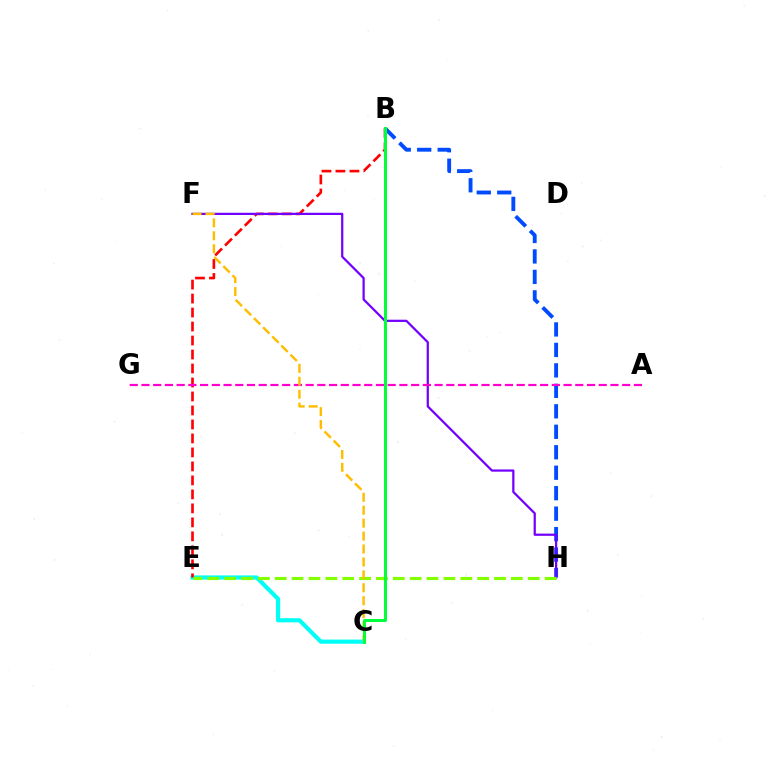{('B', 'H'): [{'color': '#004bff', 'line_style': 'dashed', 'thickness': 2.78}], ('C', 'E'): [{'color': '#00fff6', 'line_style': 'solid', 'thickness': 3.0}], ('B', 'E'): [{'color': '#ff0000', 'line_style': 'dashed', 'thickness': 1.9}], ('F', 'H'): [{'color': '#7200ff', 'line_style': 'solid', 'thickness': 1.61}], ('E', 'H'): [{'color': '#84ff00', 'line_style': 'dashed', 'thickness': 2.29}], ('A', 'G'): [{'color': '#ff00cf', 'line_style': 'dashed', 'thickness': 1.59}], ('C', 'F'): [{'color': '#ffbd00', 'line_style': 'dashed', 'thickness': 1.76}], ('B', 'C'): [{'color': '#00ff39', 'line_style': 'solid', 'thickness': 2.14}]}